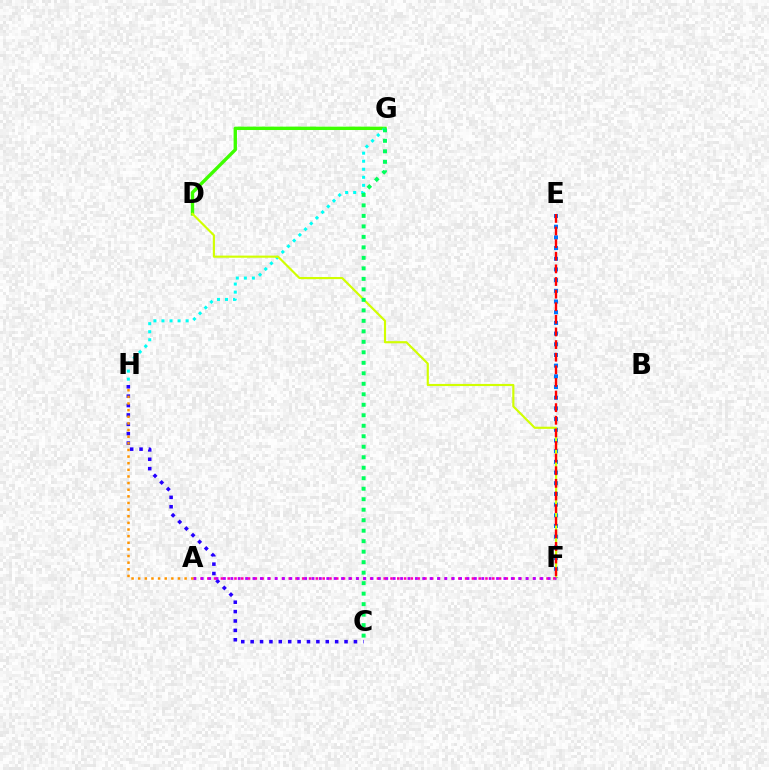{('E', 'F'): [{'color': '#0074ff', 'line_style': 'dotted', 'thickness': 2.9}, {'color': '#ff0000', 'line_style': 'dashed', 'thickness': 1.71}], ('D', 'G'): [{'color': '#3dff00', 'line_style': 'solid', 'thickness': 2.43}], ('G', 'H'): [{'color': '#00fff6', 'line_style': 'dotted', 'thickness': 2.19}], ('D', 'F'): [{'color': '#d1ff00', 'line_style': 'solid', 'thickness': 1.54}], ('C', 'H'): [{'color': '#2500ff', 'line_style': 'dotted', 'thickness': 2.55}], ('A', 'F'): [{'color': '#ff00ac', 'line_style': 'dotted', 'thickness': 1.84}, {'color': '#b900ff', 'line_style': 'dotted', 'thickness': 2.01}], ('C', 'G'): [{'color': '#00ff5c', 'line_style': 'dotted', 'thickness': 2.85}], ('A', 'H'): [{'color': '#ff9400', 'line_style': 'dotted', 'thickness': 1.8}]}